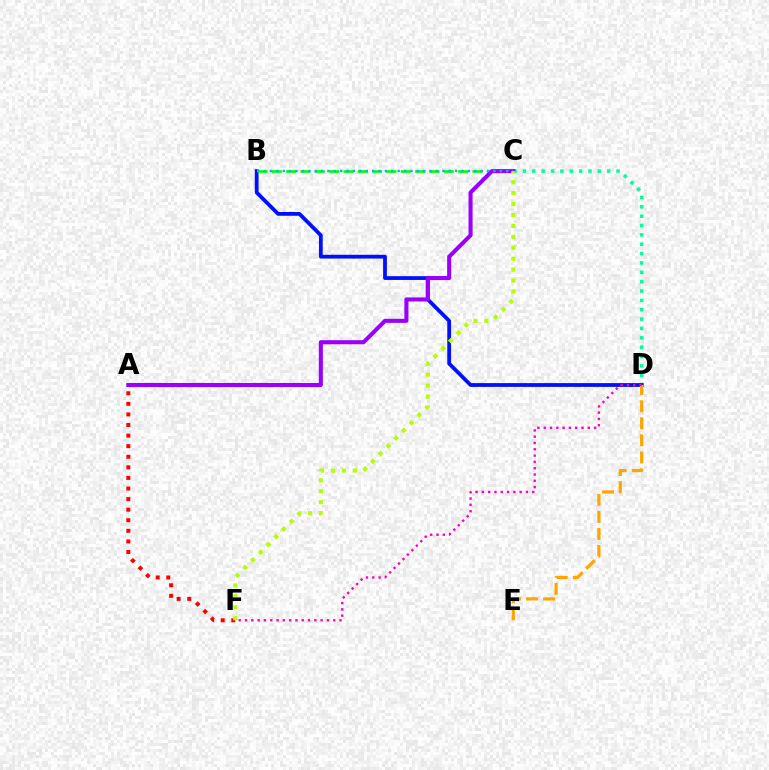{('A', 'F'): [{'color': '#ff0000', 'line_style': 'dotted', 'thickness': 2.88}], ('C', 'D'): [{'color': '#00ff9d', 'line_style': 'dotted', 'thickness': 2.54}], ('B', 'D'): [{'color': '#0010ff', 'line_style': 'solid', 'thickness': 2.72}], ('B', 'C'): [{'color': '#08ff00', 'line_style': 'dashed', 'thickness': 1.95}, {'color': '#00b5ff', 'line_style': 'dotted', 'thickness': 1.73}], ('D', 'E'): [{'color': '#ffa500', 'line_style': 'dashed', 'thickness': 2.32}], ('A', 'C'): [{'color': '#9b00ff', 'line_style': 'solid', 'thickness': 2.93}], ('D', 'F'): [{'color': '#ff00bd', 'line_style': 'dotted', 'thickness': 1.71}], ('C', 'F'): [{'color': '#b3ff00', 'line_style': 'dotted', 'thickness': 2.97}]}